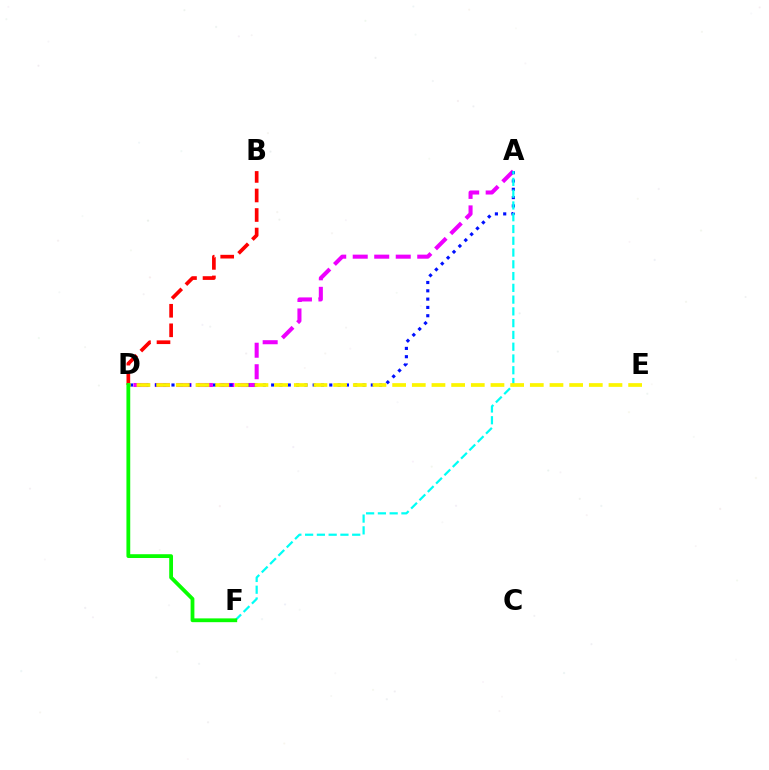{('A', 'D'): [{'color': '#ee00ff', 'line_style': 'dashed', 'thickness': 2.92}, {'color': '#0010ff', 'line_style': 'dotted', 'thickness': 2.26}], ('B', 'D'): [{'color': '#ff0000', 'line_style': 'dashed', 'thickness': 2.65}], ('A', 'F'): [{'color': '#00fff6', 'line_style': 'dashed', 'thickness': 1.6}], ('D', 'E'): [{'color': '#fcf500', 'line_style': 'dashed', 'thickness': 2.67}], ('D', 'F'): [{'color': '#08ff00', 'line_style': 'solid', 'thickness': 2.73}]}